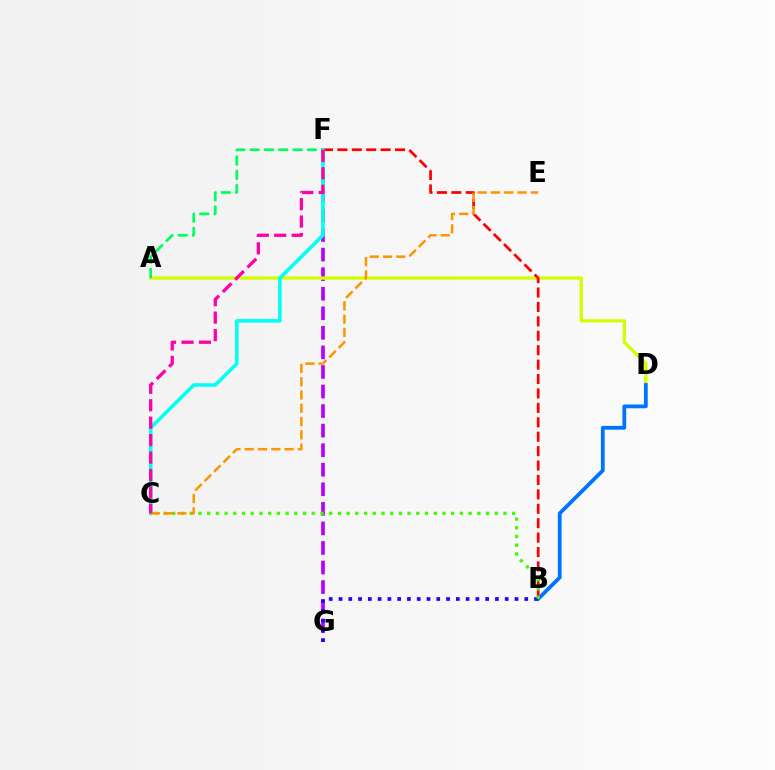{('F', 'G'): [{'color': '#b900ff', 'line_style': 'dashed', 'thickness': 2.66}], ('A', 'D'): [{'color': '#d1ff00', 'line_style': 'solid', 'thickness': 2.37}], ('B', 'D'): [{'color': '#0074ff', 'line_style': 'solid', 'thickness': 2.72}], ('B', 'F'): [{'color': '#ff0000', 'line_style': 'dashed', 'thickness': 1.96}], ('B', 'G'): [{'color': '#2500ff', 'line_style': 'dotted', 'thickness': 2.66}], ('B', 'C'): [{'color': '#3dff00', 'line_style': 'dotted', 'thickness': 2.37}], ('C', 'F'): [{'color': '#00fff6', 'line_style': 'solid', 'thickness': 2.56}, {'color': '#ff00ac', 'line_style': 'dashed', 'thickness': 2.37}], ('C', 'E'): [{'color': '#ff9400', 'line_style': 'dashed', 'thickness': 1.81}], ('A', 'F'): [{'color': '#00ff5c', 'line_style': 'dashed', 'thickness': 1.94}]}